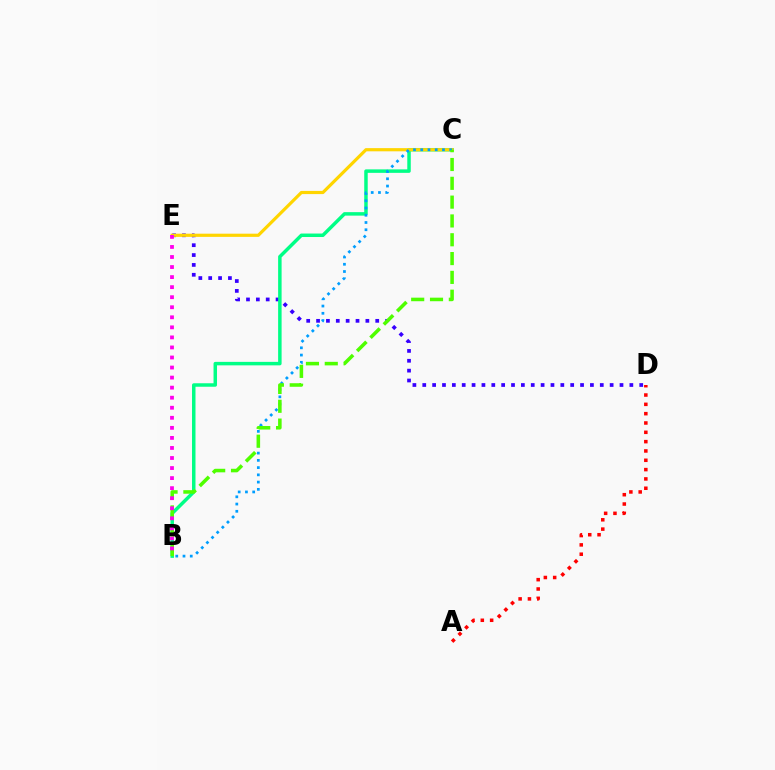{('D', 'E'): [{'color': '#3700ff', 'line_style': 'dotted', 'thickness': 2.68}], ('B', 'C'): [{'color': '#00ff86', 'line_style': 'solid', 'thickness': 2.5}, {'color': '#009eff', 'line_style': 'dotted', 'thickness': 1.97}, {'color': '#4fff00', 'line_style': 'dashed', 'thickness': 2.56}], ('A', 'D'): [{'color': '#ff0000', 'line_style': 'dotted', 'thickness': 2.53}], ('C', 'E'): [{'color': '#ffd500', 'line_style': 'solid', 'thickness': 2.29}], ('B', 'E'): [{'color': '#ff00ed', 'line_style': 'dotted', 'thickness': 2.73}]}